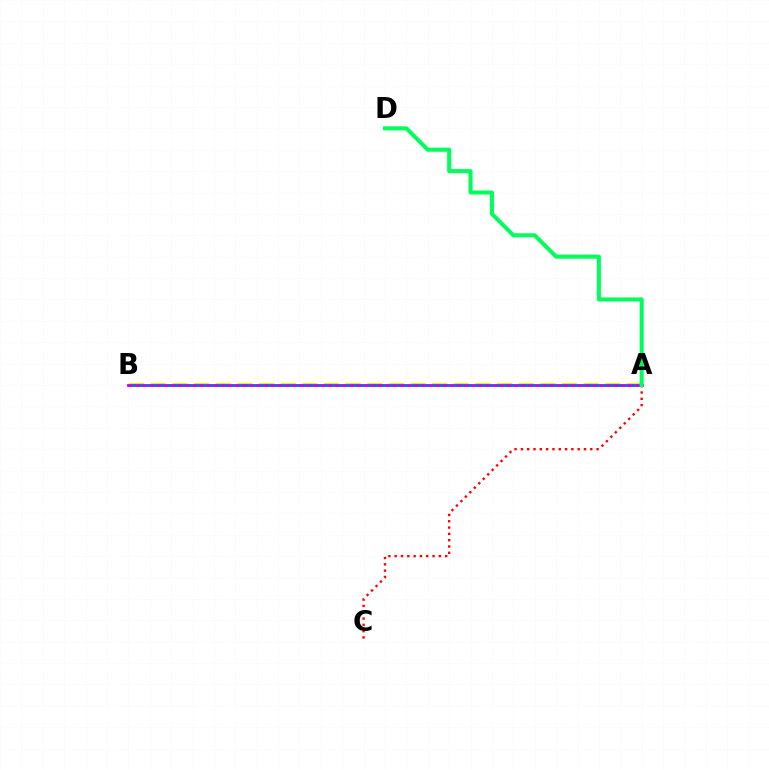{('A', 'C'): [{'color': '#ff0000', 'line_style': 'dotted', 'thickness': 1.71}], ('A', 'B'): [{'color': '#d1ff00', 'line_style': 'dashed', 'thickness': 2.94}, {'color': '#b900ff', 'line_style': 'solid', 'thickness': 2.02}, {'color': '#0074ff', 'line_style': 'dotted', 'thickness': 1.94}], ('A', 'D'): [{'color': '#00ff5c', 'line_style': 'solid', 'thickness': 2.92}]}